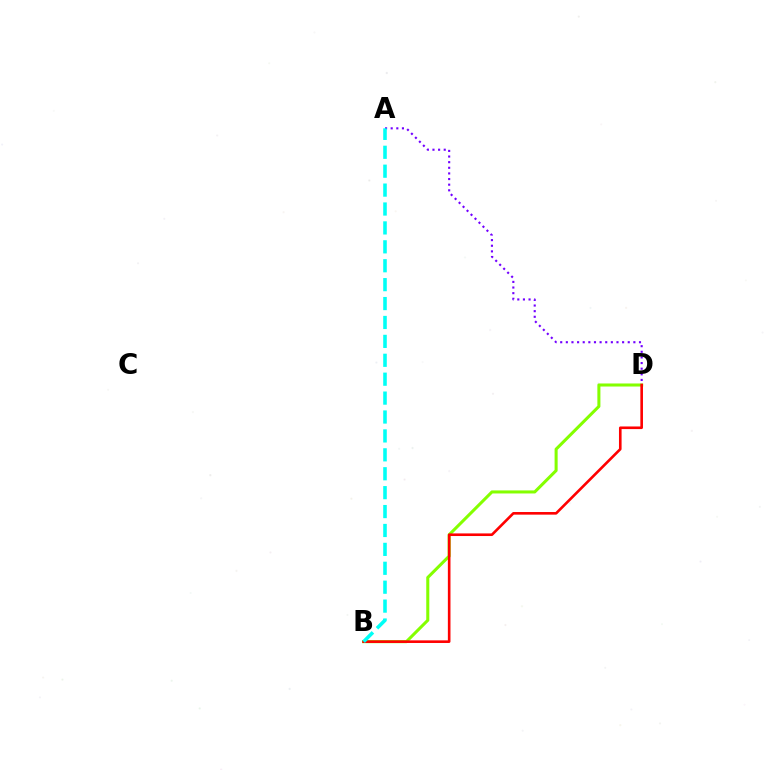{('A', 'D'): [{'color': '#7200ff', 'line_style': 'dotted', 'thickness': 1.53}], ('B', 'D'): [{'color': '#84ff00', 'line_style': 'solid', 'thickness': 2.19}, {'color': '#ff0000', 'line_style': 'solid', 'thickness': 1.88}], ('A', 'B'): [{'color': '#00fff6', 'line_style': 'dashed', 'thickness': 2.57}]}